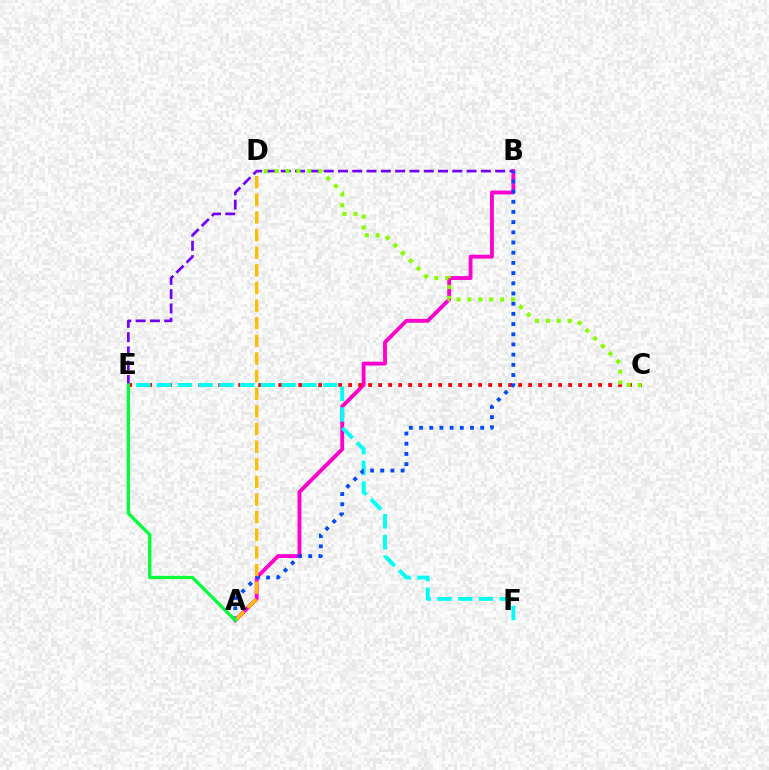{('A', 'B'): [{'color': '#ff00cf', 'line_style': 'solid', 'thickness': 2.77}, {'color': '#004bff', 'line_style': 'dotted', 'thickness': 2.77}], ('C', 'E'): [{'color': '#ff0000', 'line_style': 'dotted', 'thickness': 2.72}], ('E', 'F'): [{'color': '#00fff6', 'line_style': 'dashed', 'thickness': 2.82}], ('B', 'E'): [{'color': '#7200ff', 'line_style': 'dashed', 'thickness': 1.94}], ('C', 'D'): [{'color': '#84ff00', 'line_style': 'dotted', 'thickness': 2.96}], ('A', 'D'): [{'color': '#ffbd00', 'line_style': 'dashed', 'thickness': 2.4}], ('A', 'E'): [{'color': '#00ff39', 'line_style': 'solid', 'thickness': 2.36}]}